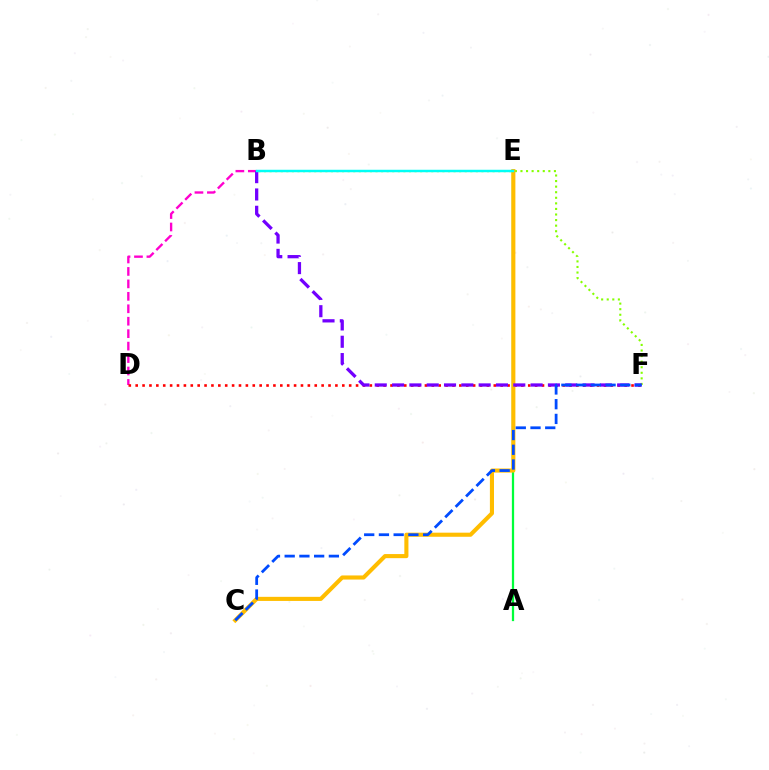{('B', 'F'): [{'color': '#84ff00', 'line_style': 'dotted', 'thickness': 1.51}, {'color': '#7200ff', 'line_style': 'dashed', 'thickness': 2.35}], ('B', 'D'): [{'color': '#ff00cf', 'line_style': 'dashed', 'thickness': 1.69}], ('A', 'E'): [{'color': '#00ff39', 'line_style': 'solid', 'thickness': 1.63}], ('D', 'F'): [{'color': '#ff0000', 'line_style': 'dotted', 'thickness': 1.87}], ('C', 'E'): [{'color': '#ffbd00', 'line_style': 'solid', 'thickness': 2.95}], ('C', 'F'): [{'color': '#004bff', 'line_style': 'dashed', 'thickness': 2.0}], ('B', 'E'): [{'color': '#00fff6', 'line_style': 'solid', 'thickness': 1.77}]}